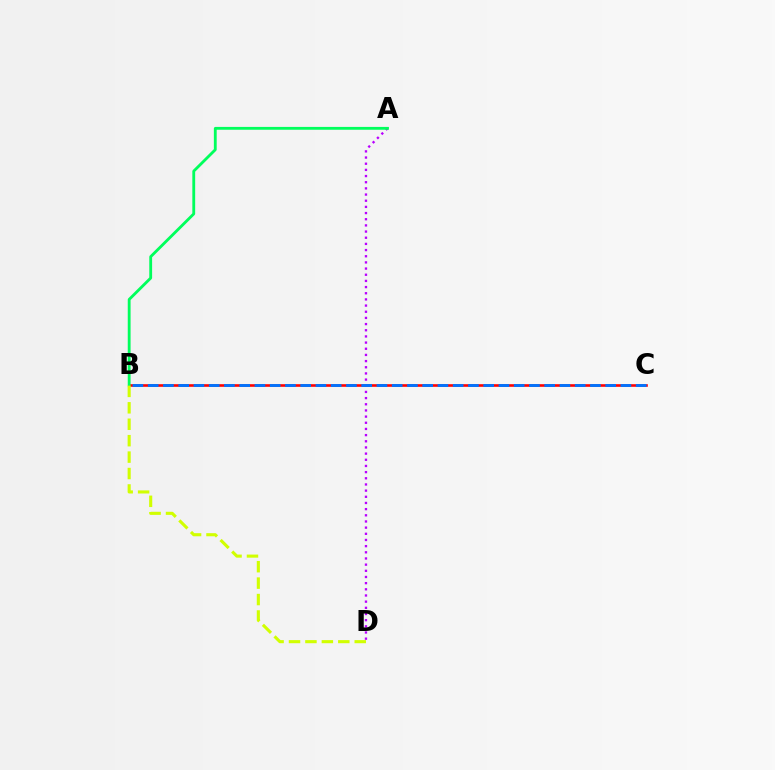{('A', 'D'): [{'color': '#b900ff', 'line_style': 'dotted', 'thickness': 1.68}], ('B', 'C'): [{'color': '#ff0000', 'line_style': 'solid', 'thickness': 1.89}, {'color': '#0074ff', 'line_style': 'dashed', 'thickness': 2.07}], ('A', 'B'): [{'color': '#00ff5c', 'line_style': 'solid', 'thickness': 2.04}], ('B', 'D'): [{'color': '#d1ff00', 'line_style': 'dashed', 'thickness': 2.23}]}